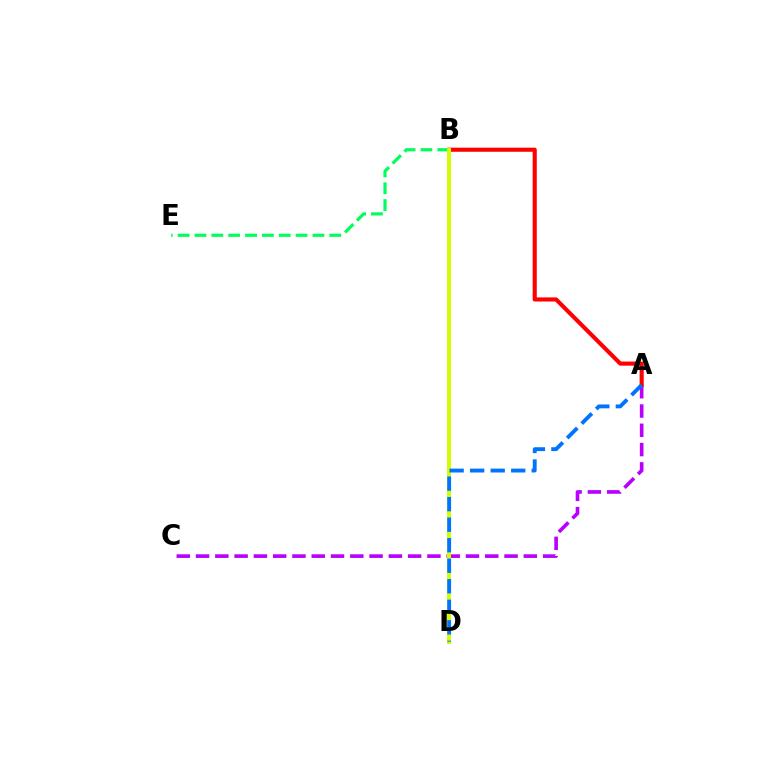{('B', 'E'): [{'color': '#00ff5c', 'line_style': 'dashed', 'thickness': 2.29}], ('A', 'C'): [{'color': '#b900ff', 'line_style': 'dashed', 'thickness': 2.62}], ('A', 'B'): [{'color': '#ff0000', 'line_style': 'solid', 'thickness': 2.96}], ('B', 'D'): [{'color': '#d1ff00', 'line_style': 'solid', 'thickness': 2.84}], ('A', 'D'): [{'color': '#0074ff', 'line_style': 'dashed', 'thickness': 2.79}]}